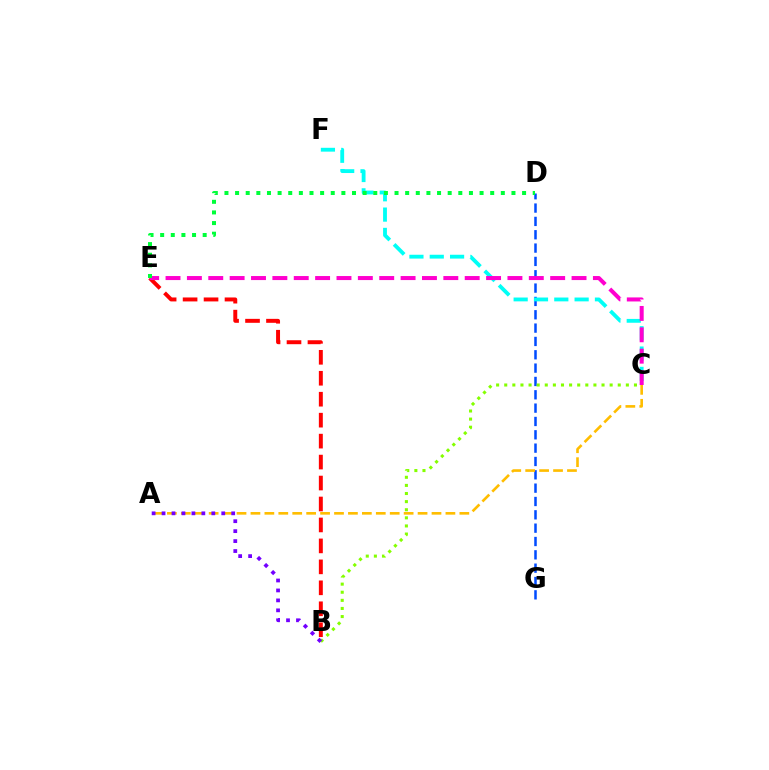{('B', 'E'): [{'color': '#ff0000', 'line_style': 'dashed', 'thickness': 2.85}], ('D', 'G'): [{'color': '#004bff', 'line_style': 'dashed', 'thickness': 1.81}], ('C', 'F'): [{'color': '#00fff6', 'line_style': 'dashed', 'thickness': 2.76}], ('A', 'C'): [{'color': '#ffbd00', 'line_style': 'dashed', 'thickness': 1.89}], ('C', 'E'): [{'color': '#ff00cf', 'line_style': 'dashed', 'thickness': 2.9}], ('B', 'C'): [{'color': '#84ff00', 'line_style': 'dotted', 'thickness': 2.2}], ('D', 'E'): [{'color': '#00ff39', 'line_style': 'dotted', 'thickness': 2.89}], ('A', 'B'): [{'color': '#7200ff', 'line_style': 'dotted', 'thickness': 2.7}]}